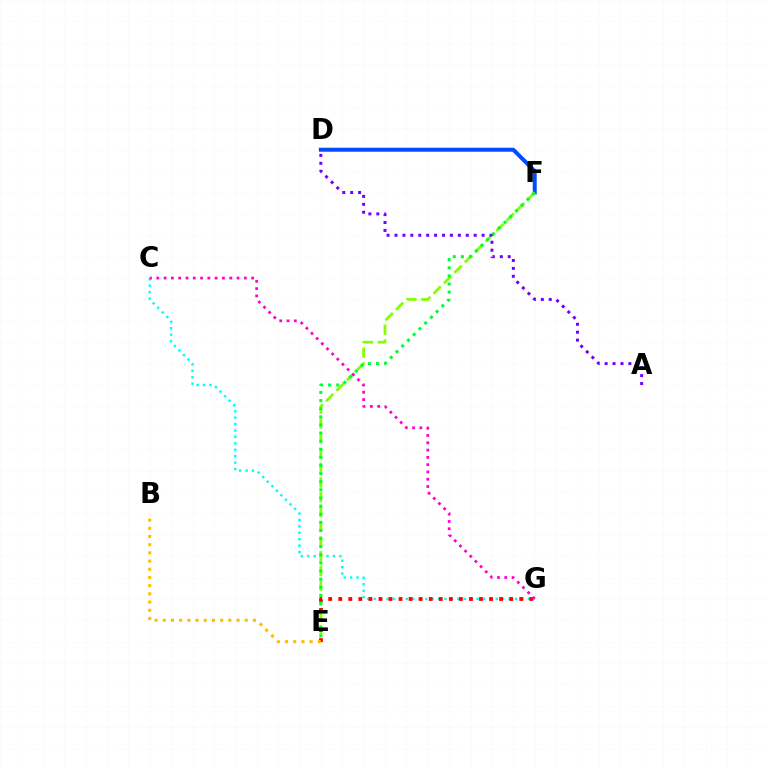{('D', 'F'): [{'color': '#004bff', 'line_style': 'solid', 'thickness': 2.87}], ('C', 'G'): [{'color': '#00fff6', 'line_style': 'dotted', 'thickness': 1.75}, {'color': '#ff00cf', 'line_style': 'dotted', 'thickness': 1.98}], ('E', 'F'): [{'color': '#84ff00', 'line_style': 'dashed', 'thickness': 2.0}, {'color': '#00ff39', 'line_style': 'dotted', 'thickness': 2.21}], ('E', 'G'): [{'color': '#ff0000', 'line_style': 'dotted', 'thickness': 2.73}], ('A', 'D'): [{'color': '#7200ff', 'line_style': 'dotted', 'thickness': 2.15}], ('B', 'E'): [{'color': '#ffbd00', 'line_style': 'dotted', 'thickness': 2.23}]}